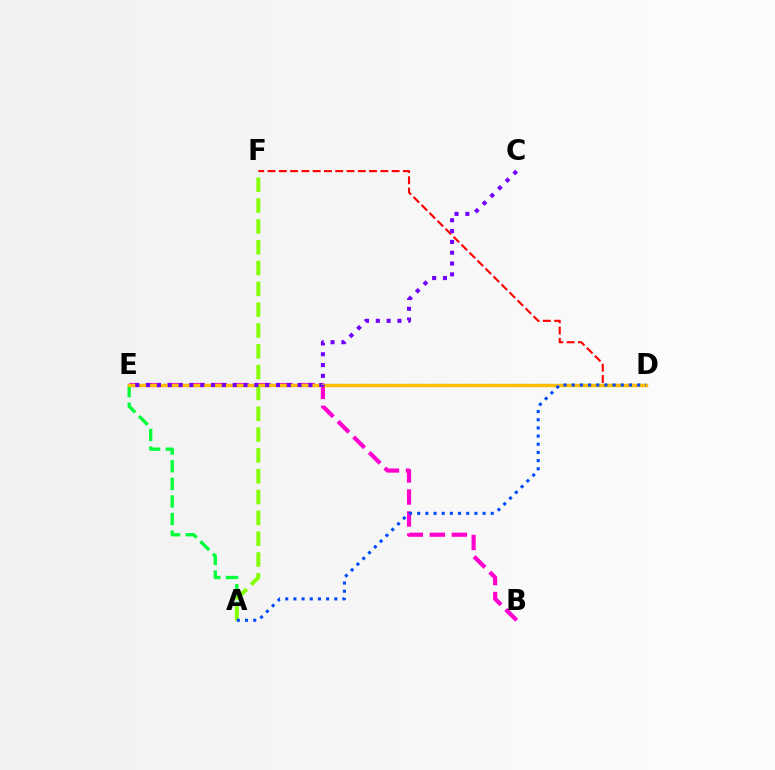{('B', 'E'): [{'color': '#ff00cf', 'line_style': 'dashed', 'thickness': 2.99}], ('D', 'E'): [{'color': '#00fff6', 'line_style': 'dashed', 'thickness': 1.57}, {'color': '#ffbd00', 'line_style': 'solid', 'thickness': 2.44}], ('D', 'F'): [{'color': '#ff0000', 'line_style': 'dashed', 'thickness': 1.53}], ('A', 'E'): [{'color': '#00ff39', 'line_style': 'dashed', 'thickness': 2.39}], ('A', 'F'): [{'color': '#84ff00', 'line_style': 'dashed', 'thickness': 2.83}], ('A', 'D'): [{'color': '#004bff', 'line_style': 'dotted', 'thickness': 2.22}], ('C', 'E'): [{'color': '#7200ff', 'line_style': 'dotted', 'thickness': 2.94}]}